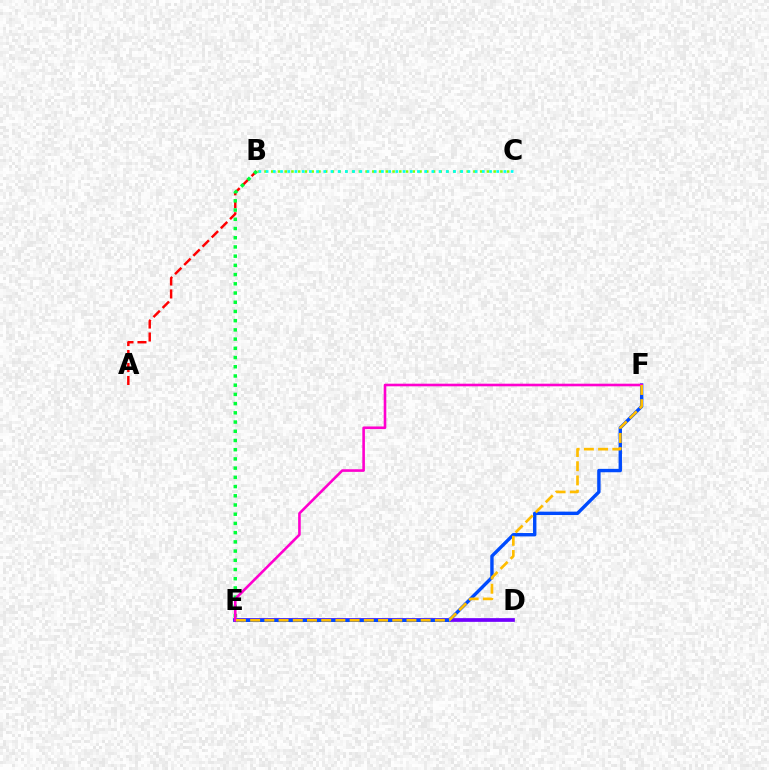{('A', 'B'): [{'color': '#ff0000', 'line_style': 'dashed', 'thickness': 1.76}], ('B', 'C'): [{'color': '#84ff00', 'line_style': 'dotted', 'thickness': 1.83}, {'color': '#00fff6', 'line_style': 'dotted', 'thickness': 1.96}], ('B', 'E'): [{'color': '#00ff39', 'line_style': 'dotted', 'thickness': 2.5}], ('D', 'E'): [{'color': '#7200ff', 'line_style': 'solid', 'thickness': 2.68}], ('E', 'F'): [{'color': '#004bff', 'line_style': 'solid', 'thickness': 2.44}, {'color': '#ff00cf', 'line_style': 'solid', 'thickness': 1.88}, {'color': '#ffbd00', 'line_style': 'dashed', 'thickness': 1.93}]}